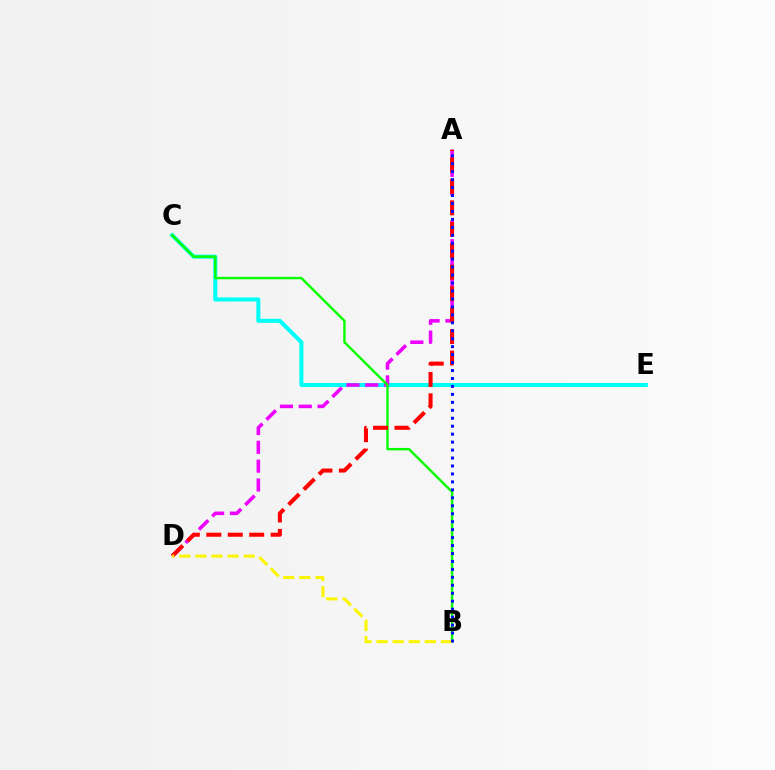{('C', 'E'): [{'color': '#00fff6', 'line_style': 'solid', 'thickness': 2.92}], ('A', 'D'): [{'color': '#ee00ff', 'line_style': 'dashed', 'thickness': 2.56}, {'color': '#ff0000', 'line_style': 'dashed', 'thickness': 2.91}], ('B', 'C'): [{'color': '#08ff00', 'line_style': 'solid', 'thickness': 1.74}], ('B', 'D'): [{'color': '#fcf500', 'line_style': 'dashed', 'thickness': 2.19}], ('A', 'B'): [{'color': '#0010ff', 'line_style': 'dotted', 'thickness': 2.16}]}